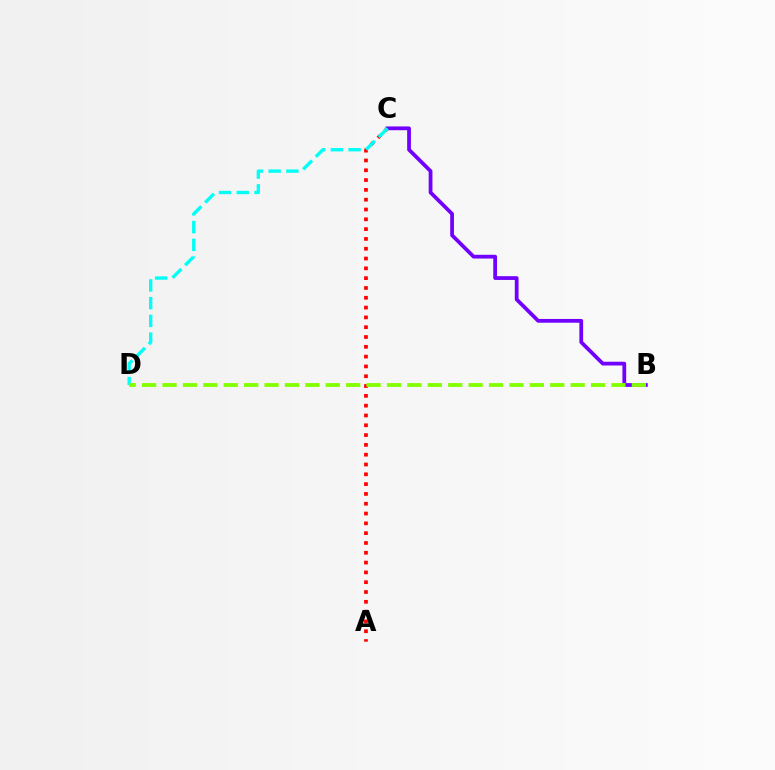{('A', 'C'): [{'color': '#ff0000', 'line_style': 'dotted', 'thickness': 2.66}], ('B', 'C'): [{'color': '#7200ff', 'line_style': 'solid', 'thickness': 2.71}], ('C', 'D'): [{'color': '#00fff6', 'line_style': 'dashed', 'thickness': 2.41}], ('B', 'D'): [{'color': '#84ff00', 'line_style': 'dashed', 'thickness': 2.77}]}